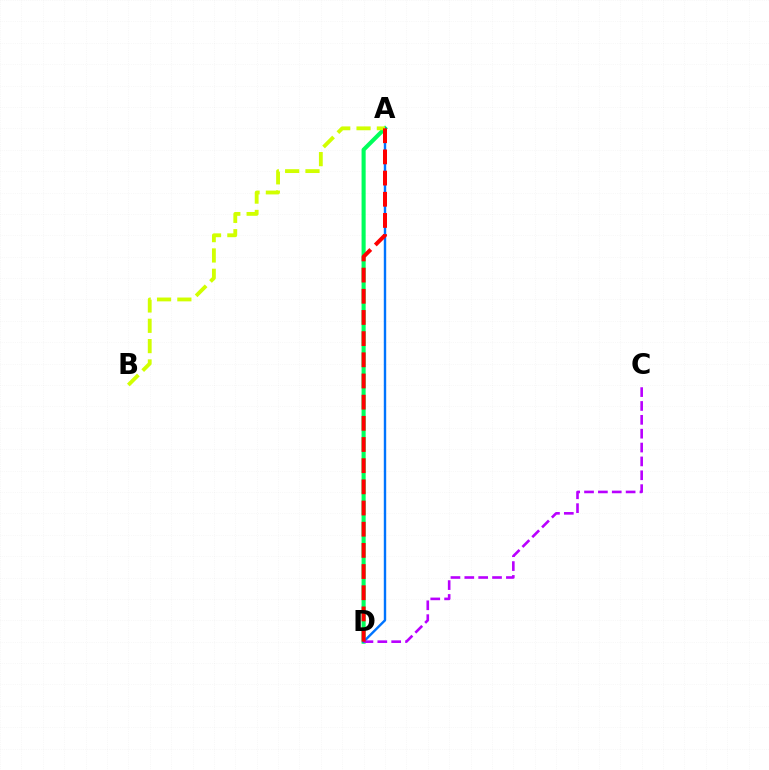{('A', 'D'): [{'color': '#00ff5c', 'line_style': 'solid', 'thickness': 2.95}, {'color': '#0074ff', 'line_style': 'solid', 'thickness': 1.73}, {'color': '#ff0000', 'line_style': 'dashed', 'thickness': 2.88}], ('A', 'B'): [{'color': '#d1ff00', 'line_style': 'dashed', 'thickness': 2.76}], ('C', 'D'): [{'color': '#b900ff', 'line_style': 'dashed', 'thickness': 1.88}]}